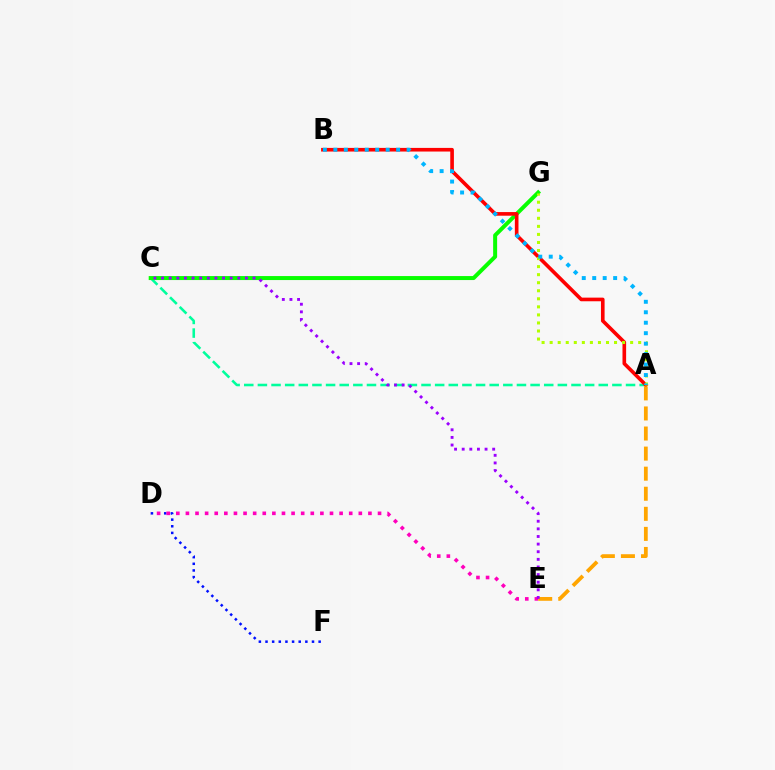{('D', 'F'): [{'color': '#0010ff', 'line_style': 'dotted', 'thickness': 1.8}], ('A', 'C'): [{'color': '#00ff9d', 'line_style': 'dashed', 'thickness': 1.85}], ('C', 'G'): [{'color': '#08ff00', 'line_style': 'solid', 'thickness': 2.87}], ('A', 'B'): [{'color': '#ff0000', 'line_style': 'solid', 'thickness': 2.62}, {'color': '#00b5ff', 'line_style': 'dotted', 'thickness': 2.84}], ('A', 'G'): [{'color': '#b3ff00', 'line_style': 'dotted', 'thickness': 2.19}], ('D', 'E'): [{'color': '#ff00bd', 'line_style': 'dotted', 'thickness': 2.61}], ('A', 'E'): [{'color': '#ffa500', 'line_style': 'dashed', 'thickness': 2.73}], ('C', 'E'): [{'color': '#9b00ff', 'line_style': 'dotted', 'thickness': 2.07}]}